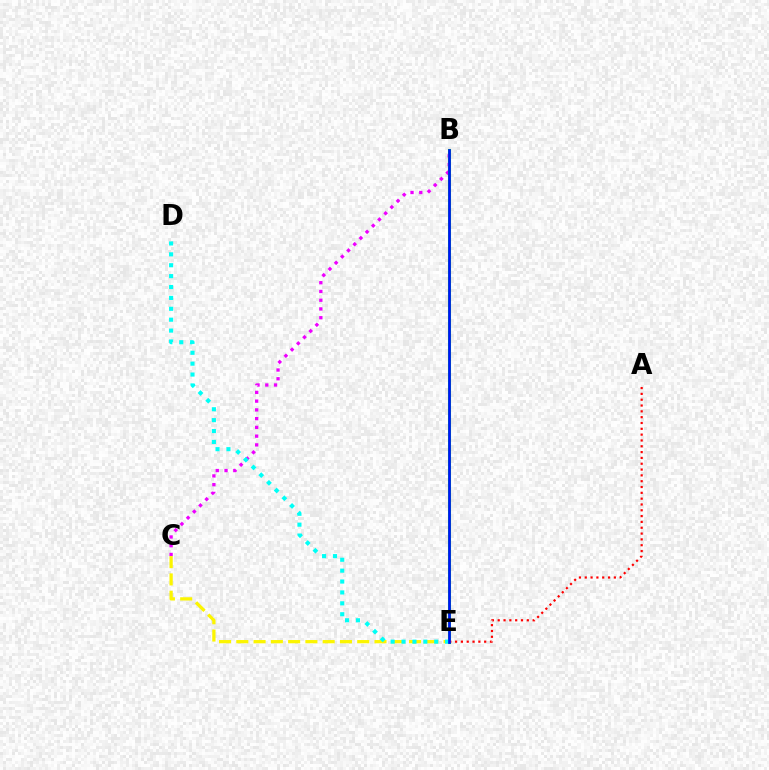{('B', 'C'): [{'color': '#ee00ff', 'line_style': 'dotted', 'thickness': 2.38}], ('C', 'E'): [{'color': '#fcf500', 'line_style': 'dashed', 'thickness': 2.35}], ('B', 'E'): [{'color': '#08ff00', 'line_style': 'solid', 'thickness': 2.19}, {'color': '#0010ff', 'line_style': 'solid', 'thickness': 1.91}], ('A', 'E'): [{'color': '#ff0000', 'line_style': 'dotted', 'thickness': 1.58}], ('D', 'E'): [{'color': '#00fff6', 'line_style': 'dotted', 'thickness': 2.96}]}